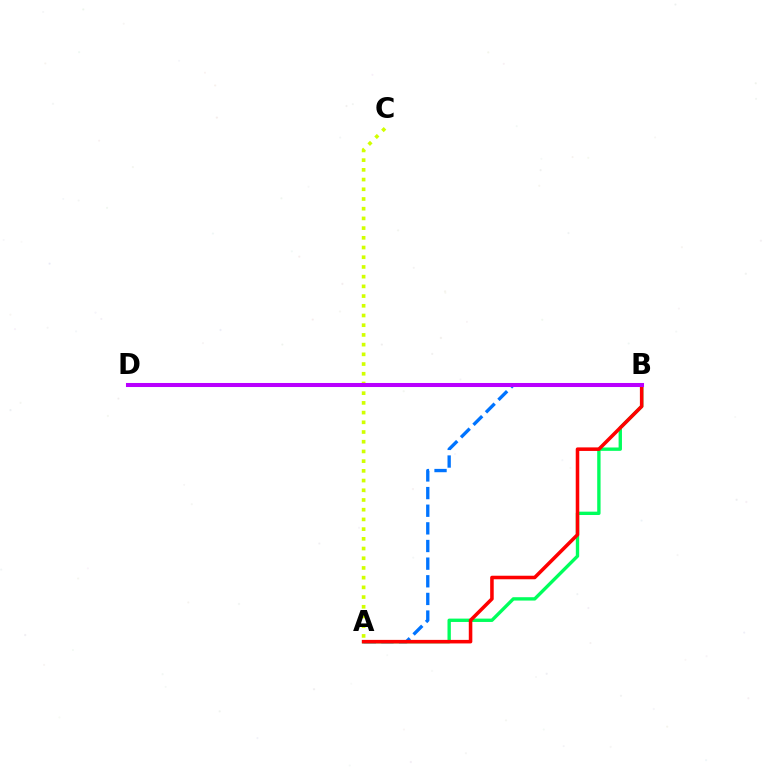{('A', 'B'): [{'color': '#0074ff', 'line_style': 'dashed', 'thickness': 2.4}, {'color': '#00ff5c', 'line_style': 'solid', 'thickness': 2.42}, {'color': '#ff0000', 'line_style': 'solid', 'thickness': 2.55}], ('A', 'C'): [{'color': '#d1ff00', 'line_style': 'dotted', 'thickness': 2.64}], ('B', 'D'): [{'color': '#b900ff', 'line_style': 'solid', 'thickness': 2.91}]}